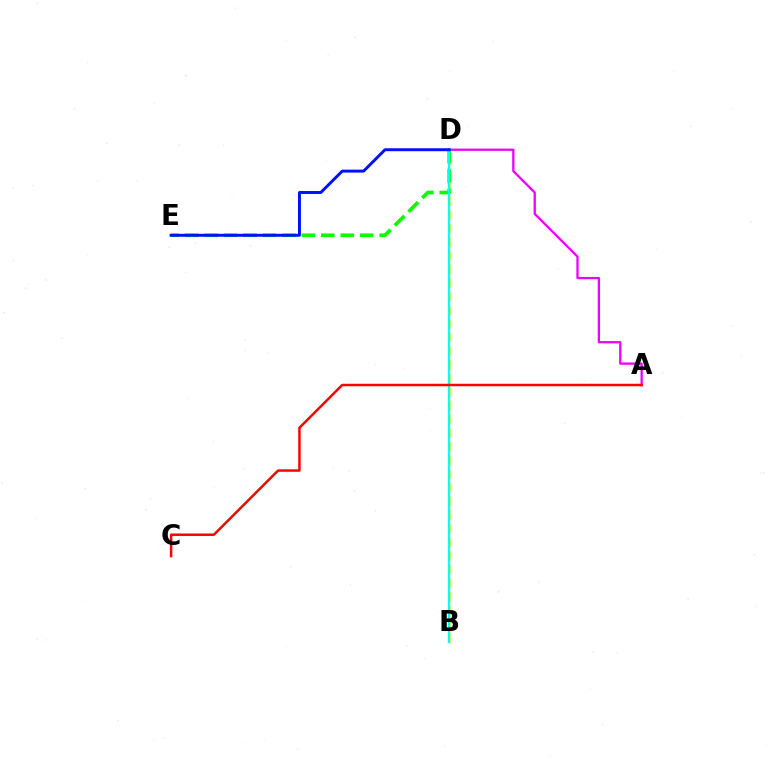{('A', 'D'): [{'color': '#ee00ff', 'line_style': 'solid', 'thickness': 1.65}], ('B', 'D'): [{'color': '#fcf500', 'line_style': 'dashed', 'thickness': 1.85}, {'color': '#00fff6', 'line_style': 'solid', 'thickness': 1.68}], ('D', 'E'): [{'color': '#08ff00', 'line_style': 'dashed', 'thickness': 2.64}, {'color': '#0010ff', 'line_style': 'solid', 'thickness': 2.13}], ('A', 'C'): [{'color': '#ff0000', 'line_style': 'solid', 'thickness': 1.79}]}